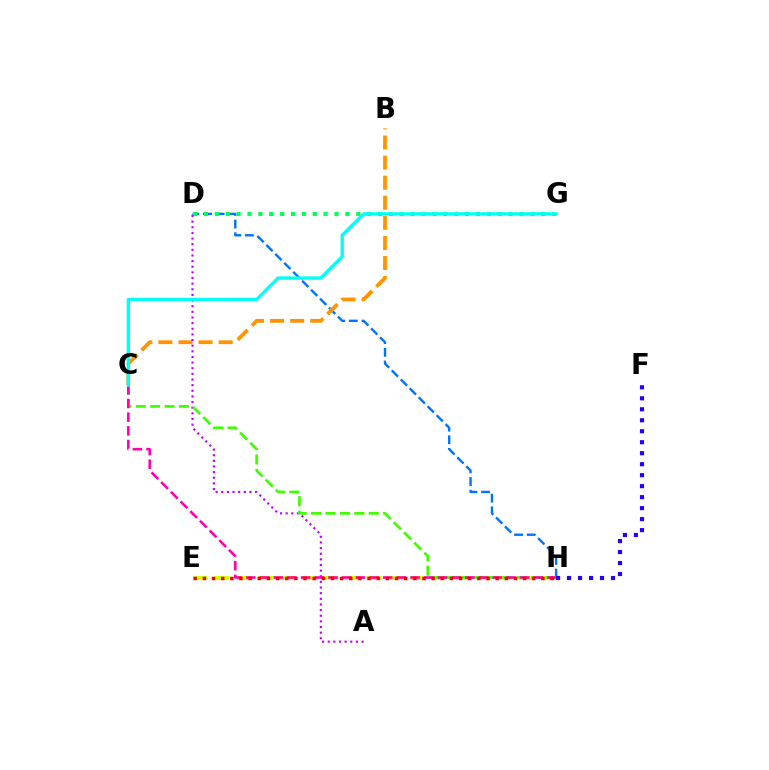{('D', 'H'): [{'color': '#0074ff', 'line_style': 'dashed', 'thickness': 1.72}], ('B', 'C'): [{'color': '#ff9400', 'line_style': 'dashed', 'thickness': 2.73}], ('E', 'H'): [{'color': '#d1ff00', 'line_style': 'dashed', 'thickness': 2.96}, {'color': '#ff0000', 'line_style': 'dotted', 'thickness': 2.49}], ('D', 'G'): [{'color': '#00ff5c', 'line_style': 'dotted', 'thickness': 2.96}], ('A', 'D'): [{'color': '#b900ff', 'line_style': 'dotted', 'thickness': 1.53}], ('C', 'H'): [{'color': '#3dff00', 'line_style': 'dashed', 'thickness': 1.96}, {'color': '#ff00ac', 'line_style': 'dashed', 'thickness': 1.86}], ('F', 'H'): [{'color': '#2500ff', 'line_style': 'dotted', 'thickness': 2.98}], ('C', 'G'): [{'color': '#00fff6', 'line_style': 'solid', 'thickness': 2.41}]}